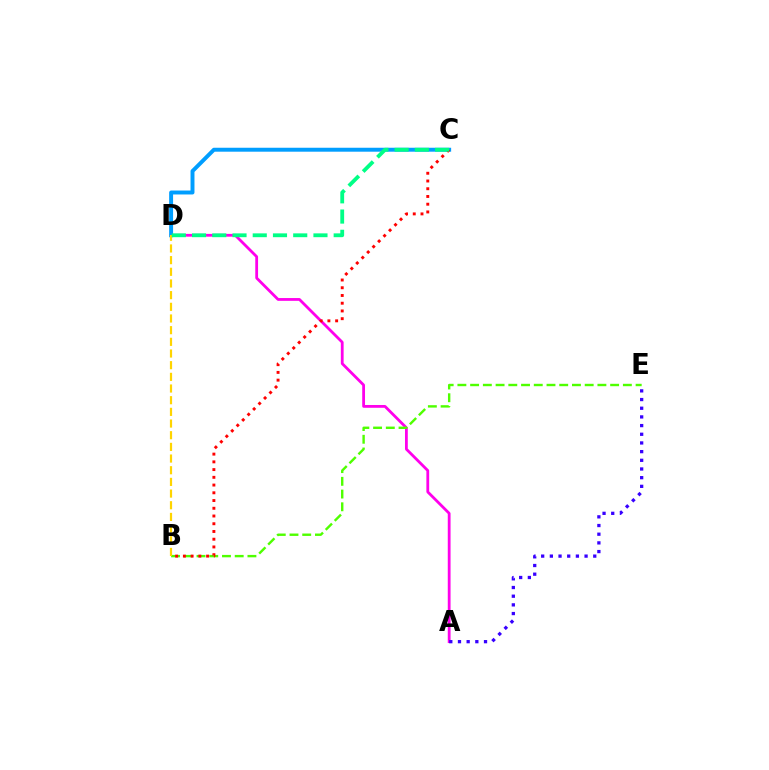{('A', 'D'): [{'color': '#ff00ed', 'line_style': 'solid', 'thickness': 2.01}], ('B', 'E'): [{'color': '#4fff00', 'line_style': 'dashed', 'thickness': 1.73}], ('C', 'D'): [{'color': '#009eff', 'line_style': 'solid', 'thickness': 2.84}, {'color': '#00ff86', 'line_style': 'dashed', 'thickness': 2.75}], ('B', 'D'): [{'color': '#ffd500', 'line_style': 'dashed', 'thickness': 1.59}], ('B', 'C'): [{'color': '#ff0000', 'line_style': 'dotted', 'thickness': 2.1}], ('A', 'E'): [{'color': '#3700ff', 'line_style': 'dotted', 'thickness': 2.36}]}